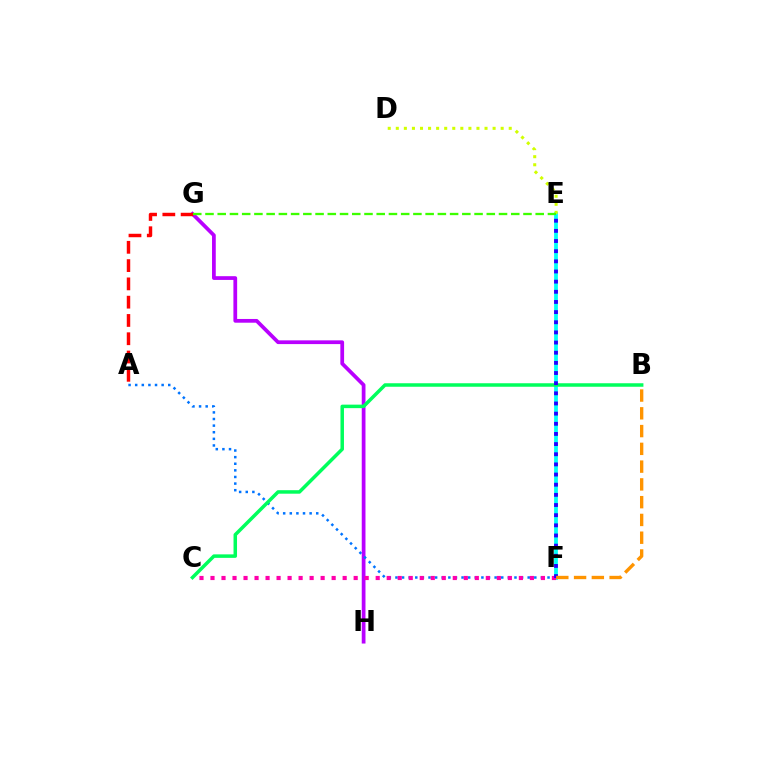{('G', 'H'): [{'color': '#b900ff', 'line_style': 'solid', 'thickness': 2.69}], ('E', 'F'): [{'color': '#00fff6', 'line_style': 'solid', 'thickness': 2.72}, {'color': '#2500ff', 'line_style': 'dotted', 'thickness': 2.76}], ('A', 'F'): [{'color': '#0074ff', 'line_style': 'dotted', 'thickness': 1.8}], ('B', 'C'): [{'color': '#00ff5c', 'line_style': 'solid', 'thickness': 2.52}], ('A', 'G'): [{'color': '#ff0000', 'line_style': 'dashed', 'thickness': 2.48}], ('C', 'F'): [{'color': '#ff00ac', 'line_style': 'dotted', 'thickness': 2.99}], ('D', 'E'): [{'color': '#d1ff00', 'line_style': 'dotted', 'thickness': 2.19}], ('B', 'F'): [{'color': '#ff9400', 'line_style': 'dashed', 'thickness': 2.41}], ('E', 'G'): [{'color': '#3dff00', 'line_style': 'dashed', 'thickness': 1.66}]}